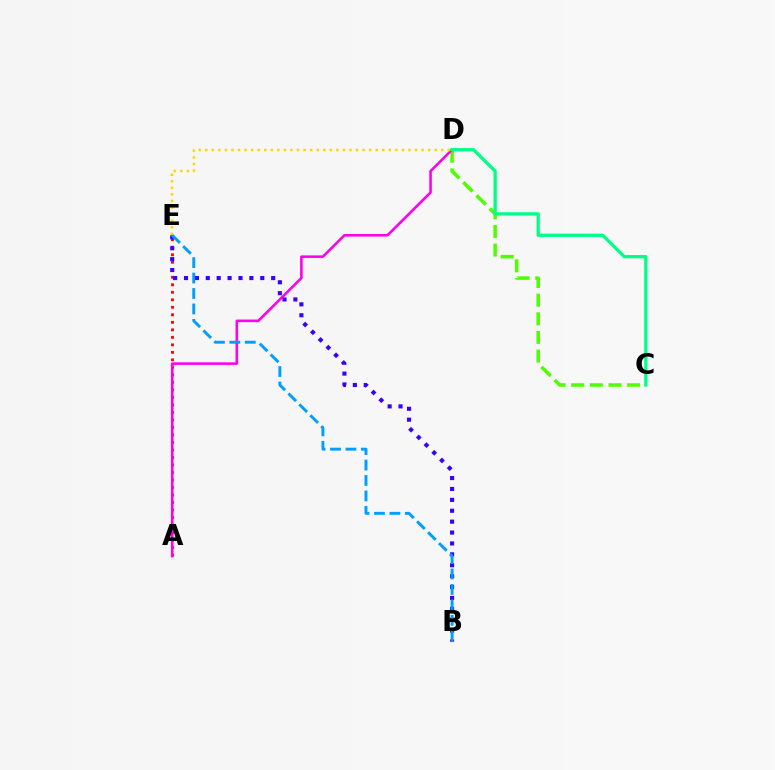{('A', 'E'): [{'color': '#ff0000', 'line_style': 'dotted', 'thickness': 2.04}], ('C', 'D'): [{'color': '#4fff00', 'line_style': 'dashed', 'thickness': 2.53}, {'color': '#00ff86', 'line_style': 'solid', 'thickness': 2.36}], ('A', 'D'): [{'color': '#ff00ed', 'line_style': 'solid', 'thickness': 1.86}], ('D', 'E'): [{'color': '#ffd500', 'line_style': 'dotted', 'thickness': 1.78}], ('B', 'E'): [{'color': '#3700ff', 'line_style': 'dotted', 'thickness': 2.96}, {'color': '#009eff', 'line_style': 'dashed', 'thickness': 2.1}]}